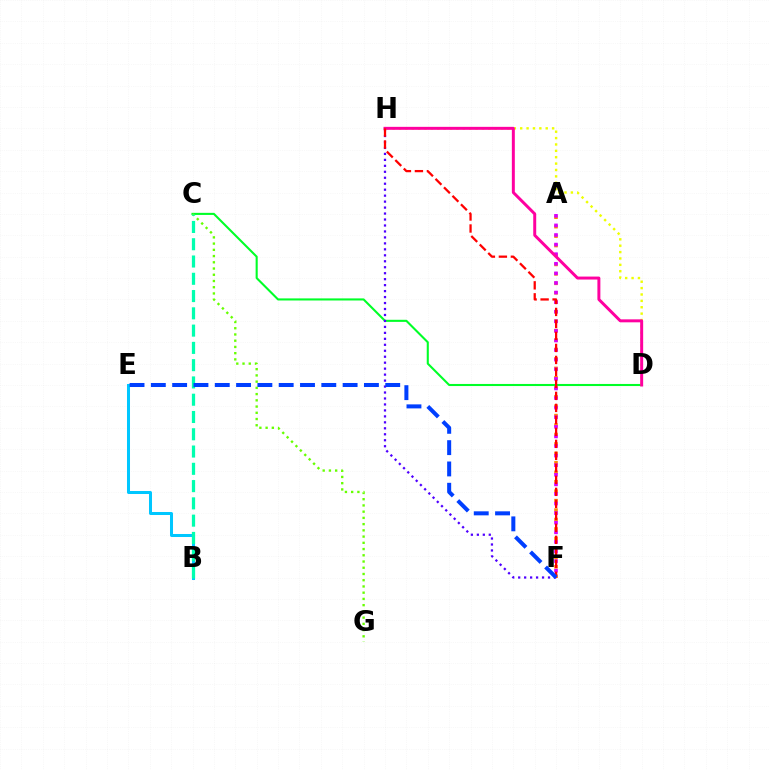{('A', 'F'): [{'color': '#ff8800', 'line_style': 'dotted', 'thickness': 2.57}, {'color': '#d600ff', 'line_style': 'dotted', 'thickness': 2.61}], ('C', 'D'): [{'color': '#00ff27', 'line_style': 'solid', 'thickness': 1.5}], ('B', 'E'): [{'color': '#00c7ff', 'line_style': 'solid', 'thickness': 2.17}], ('F', 'H'): [{'color': '#4f00ff', 'line_style': 'dotted', 'thickness': 1.62}, {'color': '#ff0000', 'line_style': 'dashed', 'thickness': 1.63}], ('D', 'H'): [{'color': '#eeff00', 'line_style': 'dotted', 'thickness': 1.73}, {'color': '#ff00a0', 'line_style': 'solid', 'thickness': 2.14}], ('C', 'G'): [{'color': '#66ff00', 'line_style': 'dotted', 'thickness': 1.69}], ('B', 'C'): [{'color': '#00ffaf', 'line_style': 'dashed', 'thickness': 2.35}], ('E', 'F'): [{'color': '#003fff', 'line_style': 'dashed', 'thickness': 2.89}]}